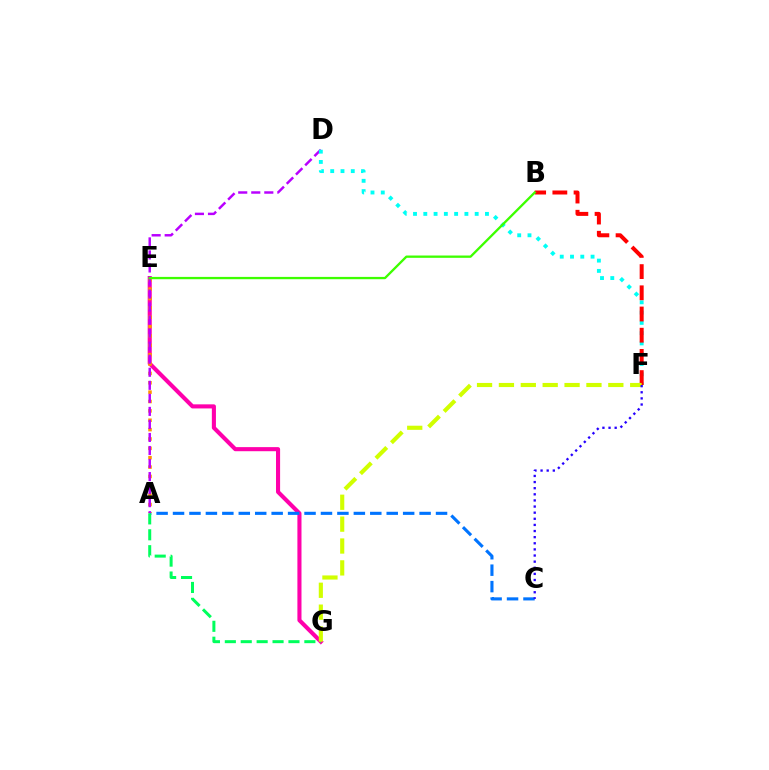{('E', 'G'): [{'color': '#ff00ac', 'line_style': 'solid', 'thickness': 2.94}], ('A', 'C'): [{'color': '#0074ff', 'line_style': 'dashed', 'thickness': 2.23}], ('A', 'E'): [{'color': '#ff9400', 'line_style': 'dotted', 'thickness': 2.54}], ('A', 'D'): [{'color': '#b900ff', 'line_style': 'dashed', 'thickness': 1.77}], ('D', 'F'): [{'color': '#00fff6', 'line_style': 'dotted', 'thickness': 2.79}], ('A', 'G'): [{'color': '#00ff5c', 'line_style': 'dashed', 'thickness': 2.16}], ('B', 'F'): [{'color': '#ff0000', 'line_style': 'dashed', 'thickness': 2.88}], ('F', 'G'): [{'color': '#d1ff00', 'line_style': 'dashed', 'thickness': 2.97}], ('C', 'F'): [{'color': '#2500ff', 'line_style': 'dotted', 'thickness': 1.66}], ('B', 'E'): [{'color': '#3dff00', 'line_style': 'solid', 'thickness': 1.66}]}